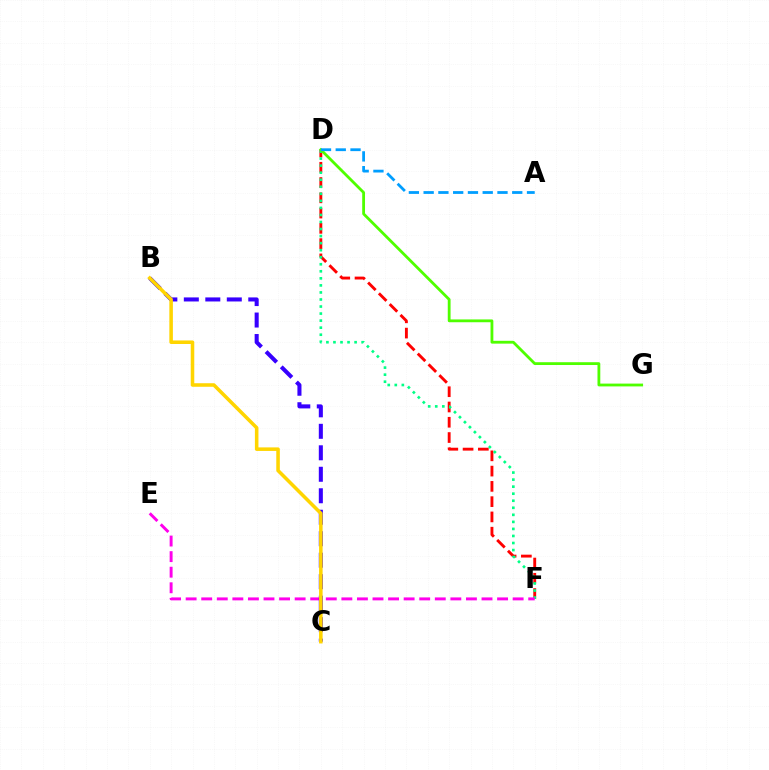{('D', 'F'): [{'color': '#ff0000', 'line_style': 'dashed', 'thickness': 2.07}, {'color': '#00ff86', 'line_style': 'dotted', 'thickness': 1.91}], ('E', 'F'): [{'color': '#ff00ed', 'line_style': 'dashed', 'thickness': 2.12}], ('D', 'G'): [{'color': '#4fff00', 'line_style': 'solid', 'thickness': 2.02}], ('B', 'C'): [{'color': '#3700ff', 'line_style': 'dashed', 'thickness': 2.92}, {'color': '#ffd500', 'line_style': 'solid', 'thickness': 2.55}], ('A', 'D'): [{'color': '#009eff', 'line_style': 'dashed', 'thickness': 2.01}]}